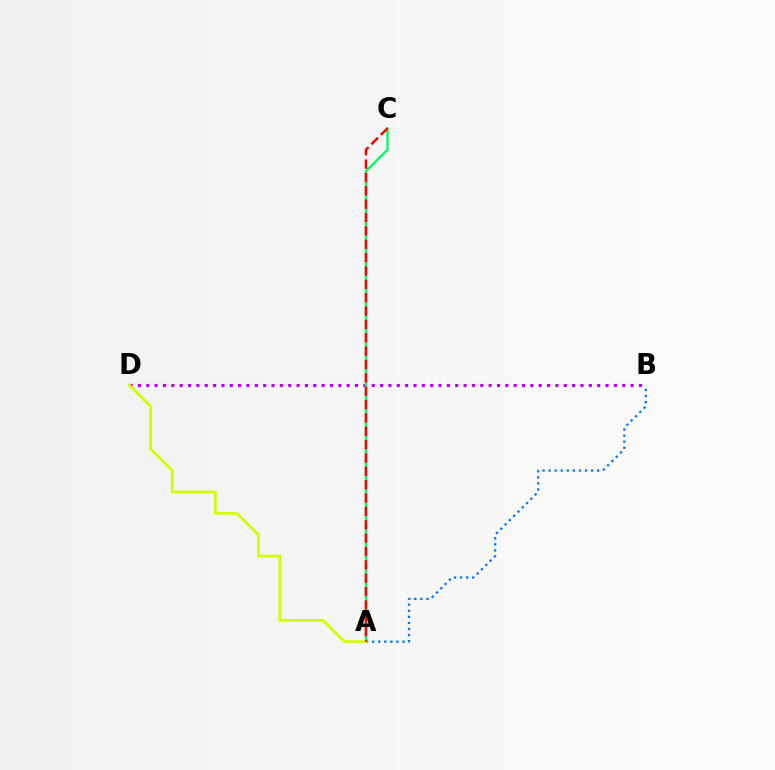{('B', 'D'): [{'color': '#b900ff', 'line_style': 'dotted', 'thickness': 2.27}], ('A', 'C'): [{'color': '#00ff5c', 'line_style': 'solid', 'thickness': 1.68}, {'color': '#ff0000', 'line_style': 'dashed', 'thickness': 1.81}], ('A', 'B'): [{'color': '#0074ff', 'line_style': 'dotted', 'thickness': 1.65}], ('A', 'D'): [{'color': '#d1ff00', 'line_style': 'solid', 'thickness': 1.99}]}